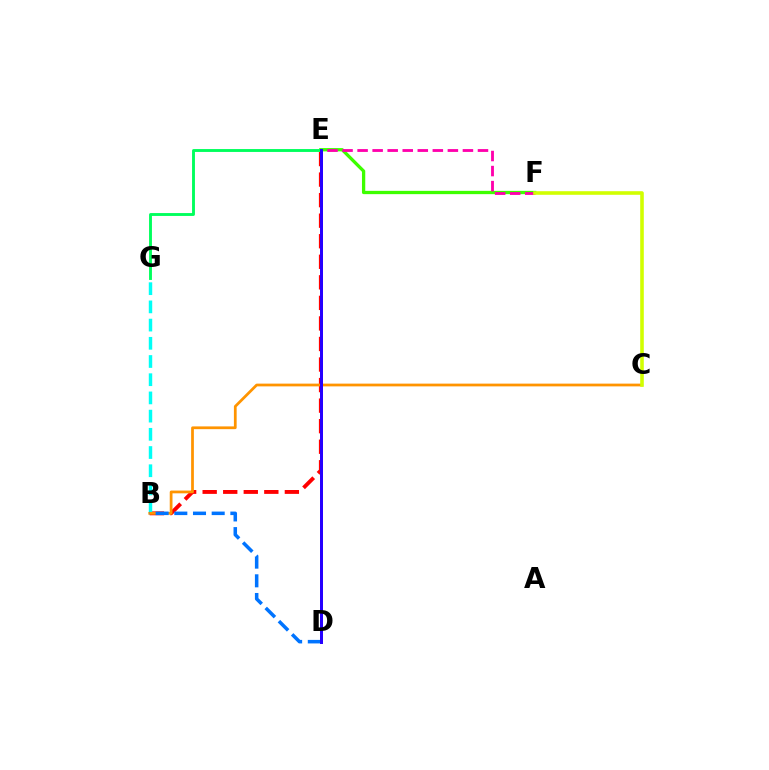{('B', 'E'): [{'color': '#ff0000', 'line_style': 'dashed', 'thickness': 2.79}], ('E', 'F'): [{'color': '#3dff00', 'line_style': 'solid', 'thickness': 2.37}, {'color': '#ff00ac', 'line_style': 'dashed', 'thickness': 2.04}], ('B', 'G'): [{'color': '#00fff6', 'line_style': 'dashed', 'thickness': 2.47}], ('E', 'G'): [{'color': '#00ff5c', 'line_style': 'solid', 'thickness': 2.08}], ('B', 'C'): [{'color': '#ff9400', 'line_style': 'solid', 'thickness': 1.98}], ('B', 'D'): [{'color': '#0074ff', 'line_style': 'dashed', 'thickness': 2.54}], ('D', 'E'): [{'color': '#b900ff', 'line_style': 'dashed', 'thickness': 2.0}, {'color': '#2500ff', 'line_style': 'solid', 'thickness': 2.15}], ('C', 'F'): [{'color': '#d1ff00', 'line_style': 'solid', 'thickness': 2.59}]}